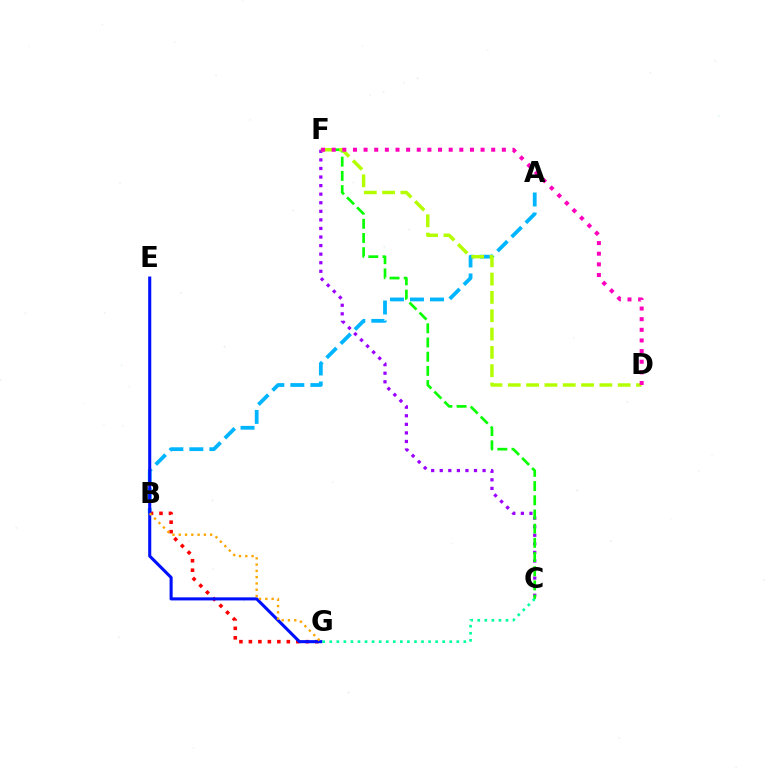{('A', 'B'): [{'color': '#00b5ff', 'line_style': 'dashed', 'thickness': 2.72}], ('B', 'G'): [{'color': '#ff0000', 'line_style': 'dotted', 'thickness': 2.58}, {'color': '#ffa500', 'line_style': 'dotted', 'thickness': 1.71}], ('C', 'F'): [{'color': '#9b00ff', 'line_style': 'dotted', 'thickness': 2.33}, {'color': '#08ff00', 'line_style': 'dashed', 'thickness': 1.93}], ('E', 'G'): [{'color': '#0010ff', 'line_style': 'solid', 'thickness': 2.22}], ('D', 'F'): [{'color': '#b3ff00', 'line_style': 'dashed', 'thickness': 2.49}, {'color': '#ff00bd', 'line_style': 'dotted', 'thickness': 2.89}], ('C', 'G'): [{'color': '#00ff9d', 'line_style': 'dotted', 'thickness': 1.92}]}